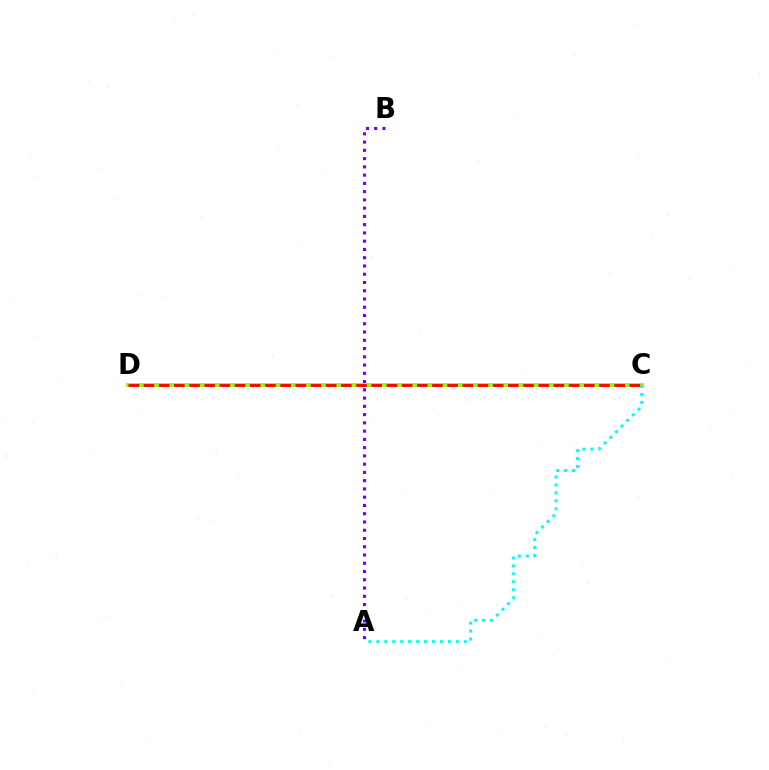{('A', 'B'): [{'color': '#7200ff', 'line_style': 'dotted', 'thickness': 2.24}], ('C', 'D'): [{'color': '#84ff00', 'line_style': 'solid', 'thickness': 2.73}, {'color': '#ff0000', 'line_style': 'dashed', 'thickness': 2.06}], ('A', 'C'): [{'color': '#00fff6', 'line_style': 'dotted', 'thickness': 2.16}]}